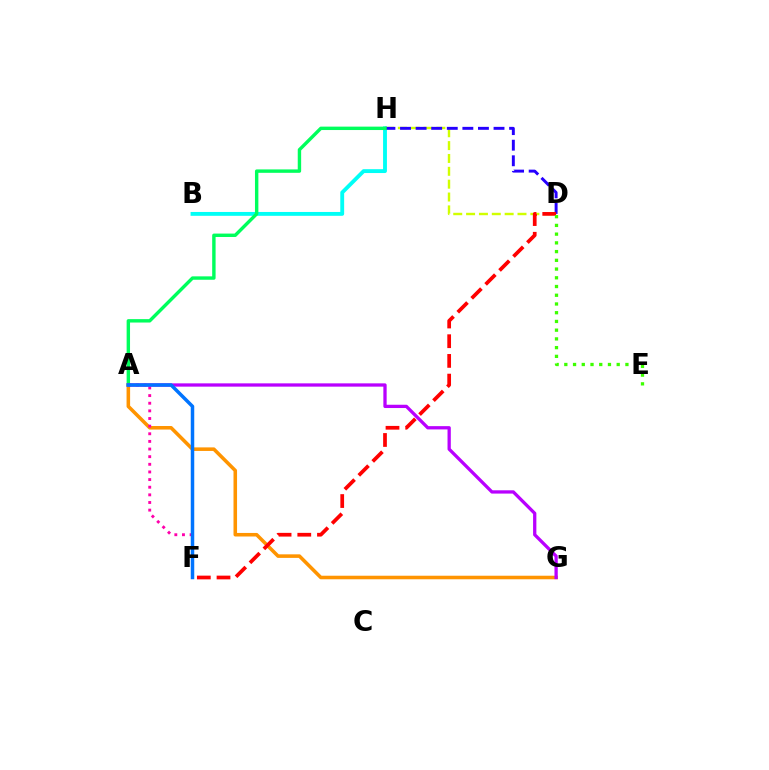{('B', 'H'): [{'color': '#00fff6', 'line_style': 'solid', 'thickness': 2.78}], ('D', 'H'): [{'color': '#d1ff00', 'line_style': 'dashed', 'thickness': 1.75}, {'color': '#2500ff', 'line_style': 'dashed', 'thickness': 2.12}], ('A', 'G'): [{'color': '#ff9400', 'line_style': 'solid', 'thickness': 2.56}, {'color': '#b900ff', 'line_style': 'solid', 'thickness': 2.37}], ('D', 'F'): [{'color': '#ff0000', 'line_style': 'dashed', 'thickness': 2.68}], ('A', 'H'): [{'color': '#00ff5c', 'line_style': 'solid', 'thickness': 2.45}], ('A', 'F'): [{'color': '#ff00ac', 'line_style': 'dotted', 'thickness': 2.07}, {'color': '#0074ff', 'line_style': 'solid', 'thickness': 2.51}], ('D', 'E'): [{'color': '#3dff00', 'line_style': 'dotted', 'thickness': 2.37}]}